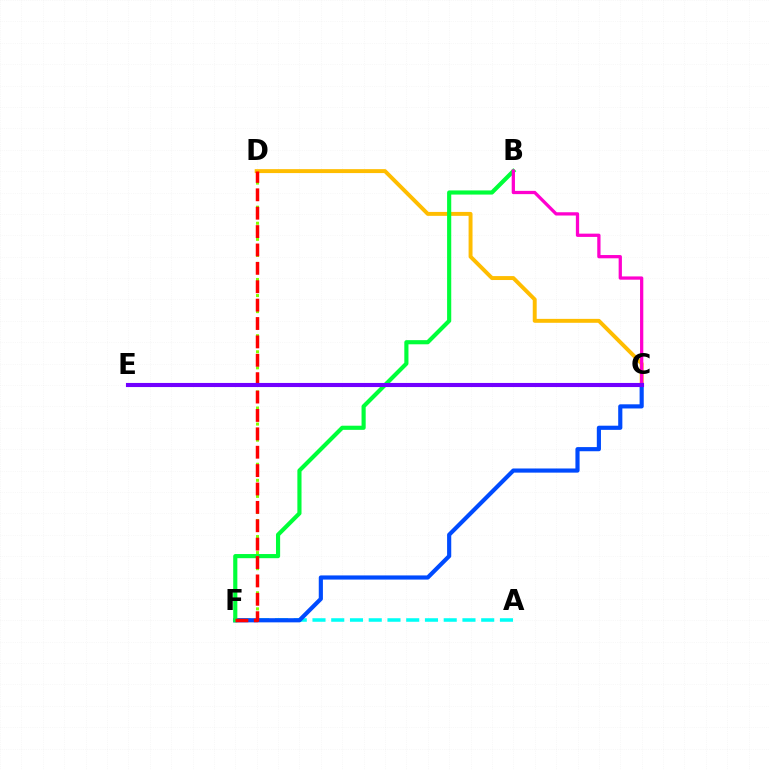{('A', 'F'): [{'color': '#00fff6', 'line_style': 'dashed', 'thickness': 2.55}], ('D', 'F'): [{'color': '#84ff00', 'line_style': 'dotted', 'thickness': 2.18}, {'color': '#ff0000', 'line_style': 'dashed', 'thickness': 2.5}], ('C', 'D'): [{'color': '#ffbd00', 'line_style': 'solid', 'thickness': 2.83}], ('C', 'F'): [{'color': '#004bff', 'line_style': 'solid', 'thickness': 2.99}], ('B', 'F'): [{'color': '#00ff39', 'line_style': 'solid', 'thickness': 2.98}], ('B', 'C'): [{'color': '#ff00cf', 'line_style': 'solid', 'thickness': 2.35}], ('C', 'E'): [{'color': '#7200ff', 'line_style': 'solid', 'thickness': 2.95}]}